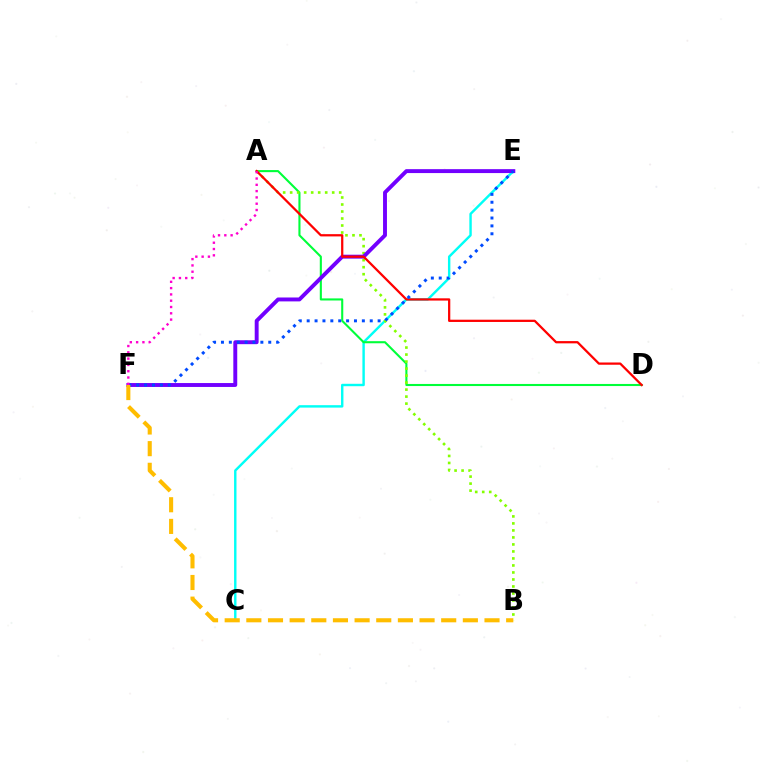{('C', 'E'): [{'color': '#00fff6', 'line_style': 'solid', 'thickness': 1.74}], ('A', 'D'): [{'color': '#00ff39', 'line_style': 'solid', 'thickness': 1.51}, {'color': '#ff0000', 'line_style': 'solid', 'thickness': 1.62}], ('A', 'B'): [{'color': '#84ff00', 'line_style': 'dotted', 'thickness': 1.9}], ('E', 'F'): [{'color': '#7200ff', 'line_style': 'solid', 'thickness': 2.81}, {'color': '#004bff', 'line_style': 'dotted', 'thickness': 2.14}], ('B', 'F'): [{'color': '#ffbd00', 'line_style': 'dashed', 'thickness': 2.94}], ('A', 'F'): [{'color': '#ff00cf', 'line_style': 'dotted', 'thickness': 1.71}]}